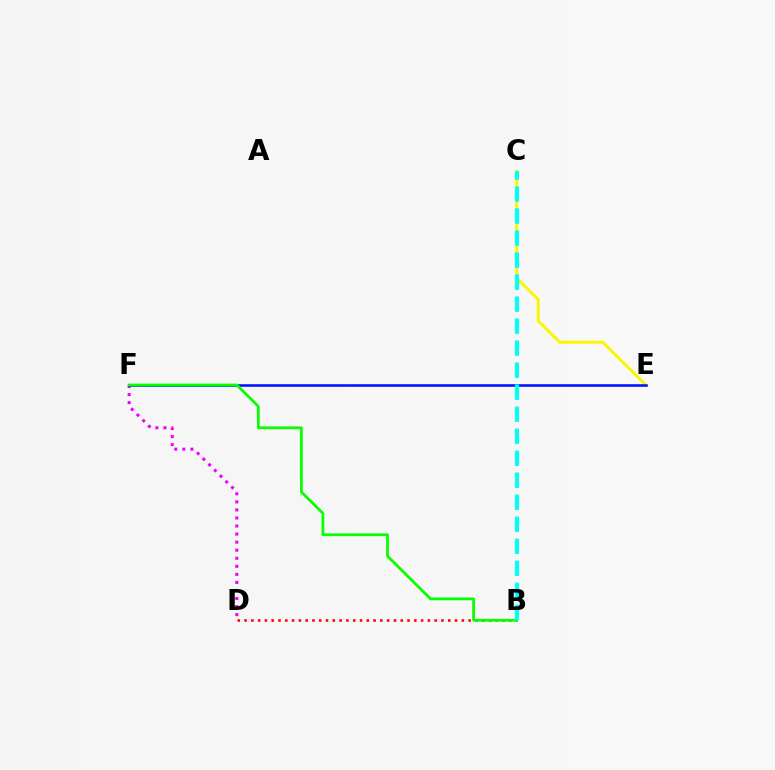{('B', 'D'): [{'color': '#ff0000', 'line_style': 'dotted', 'thickness': 1.84}], ('C', 'E'): [{'color': '#fcf500', 'line_style': 'solid', 'thickness': 2.1}], ('D', 'F'): [{'color': '#ee00ff', 'line_style': 'dotted', 'thickness': 2.19}], ('E', 'F'): [{'color': '#0010ff', 'line_style': 'solid', 'thickness': 1.84}], ('B', 'F'): [{'color': '#08ff00', 'line_style': 'solid', 'thickness': 2.0}], ('B', 'C'): [{'color': '#00fff6', 'line_style': 'dashed', 'thickness': 2.99}]}